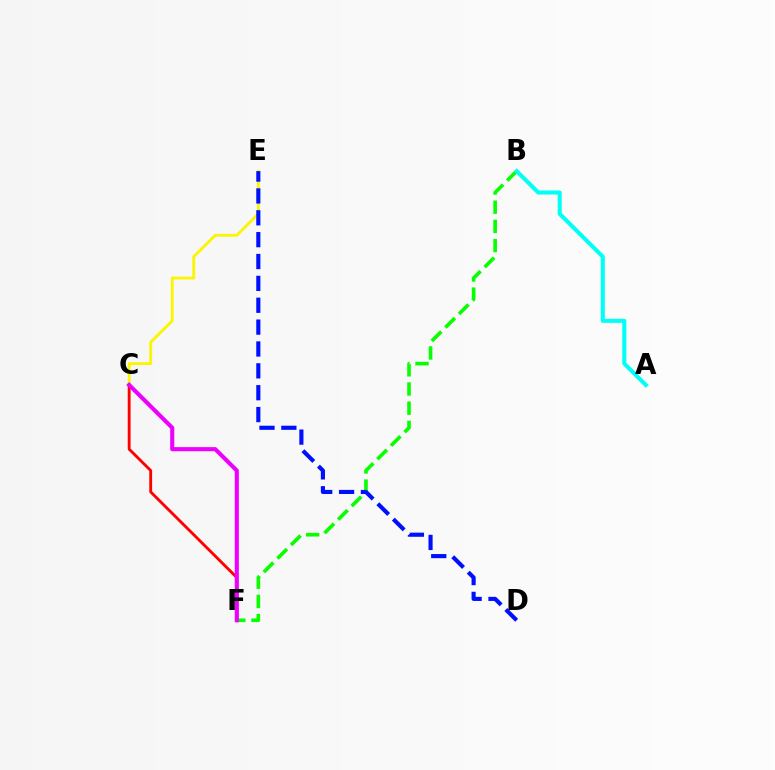{('B', 'F'): [{'color': '#08ff00', 'line_style': 'dashed', 'thickness': 2.61}], ('C', 'E'): [{'color': '#fcf500', 'line_style': 'solid', 'thickness': 2.03}], ('C', 'F'): [{'color': '#ff0000', 'line_style': 'solid', 'thickness': 2.06}, {'color': '#ee00ff', 'line_style': 'solid', 'thickness': 2.95}], ('A', 'B'): [{'color': '#00fff6', 'line_style': 'solid', 'thickness': 2.92}], ('D', 'E'): [{'color': '#0010ff', 'line_style': 'dashed', 'thickness': 2.97}]}